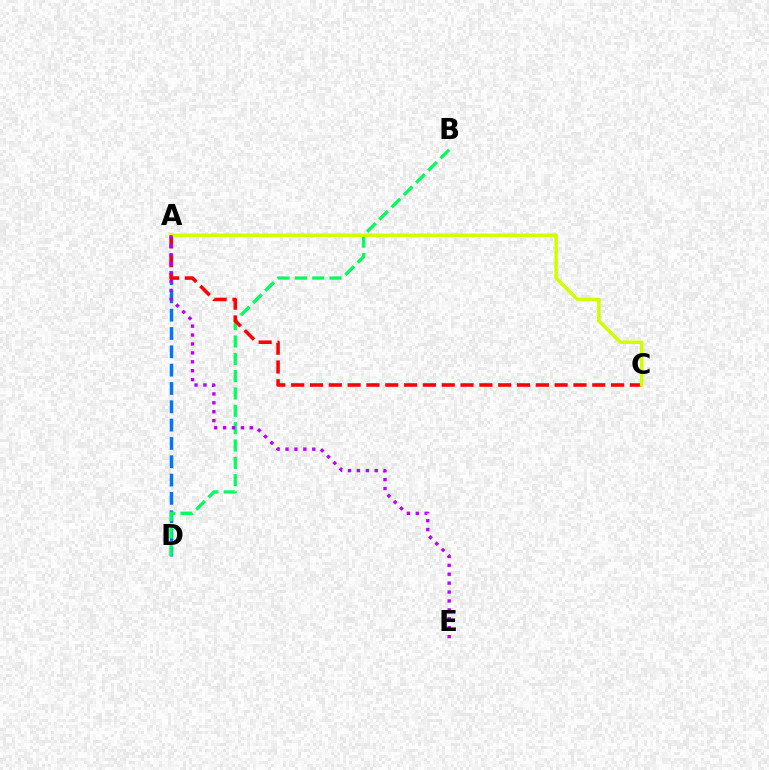{('A', 'D'): [{'color': '#0074ff', 'line_style': 'dashed', 'thickness': 2.49}], ('B', 'D'): [{'color': '#00ff5c', 'line_style': 'dashed', 'thickness': 2.35}], ('A', 'C'): [{'color': '#ff0000', 'line_style': 'dashed', 'thickness': 2.56}, {'color': '#d1ff00', 'line_style': 'solid', 'thickness': 2.53}], ('A', 'E'): [{'color': '#b900ff', 'line_style': 'dotted', 'thickness': 2.42}]}